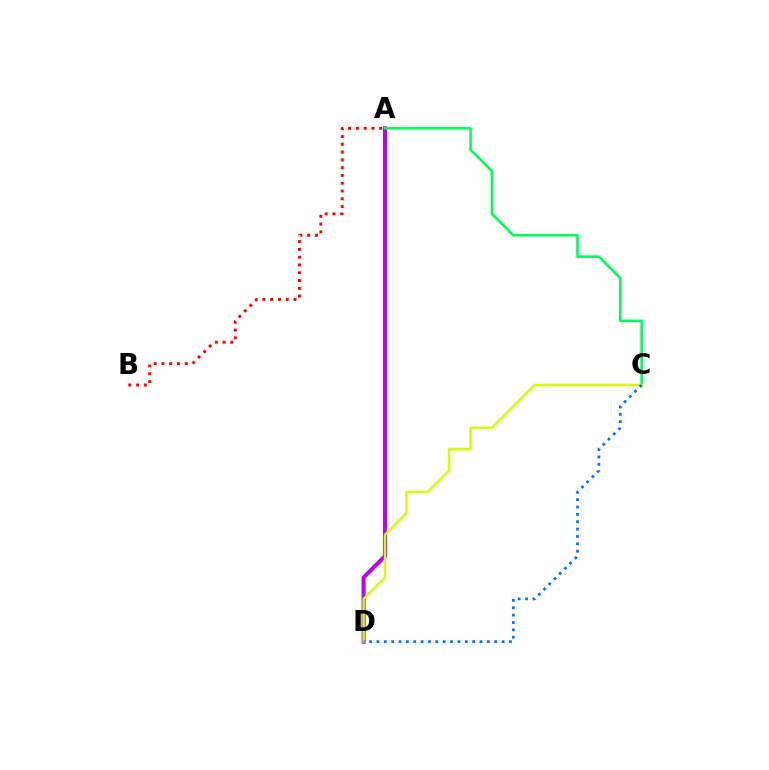{('A', 'D'): [{'color': '#b900ff', 'line_style': 'solid', 'thickness': 2.92}], ('A', 'C'): [{'color': '#00ff5c', 'line_style': 'solid', 'thickness': 1.88}], ('C', 'D'): [{'color': '#d1ff00', 'line_style': 'solid', 'thickness': 1.78}, {'color': '#0074ff', 'line_style': 'dotted', 'thickness': 2.0}], ('A', 'B'): [{'color': '#ff0000', 'line_style': 'dotted', 'thickness': 2.11}]}